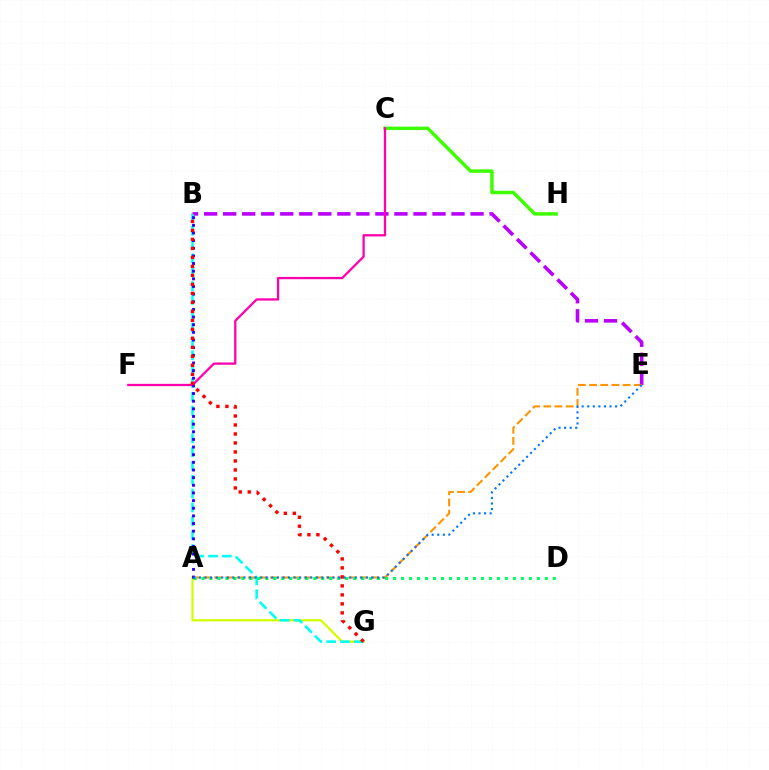{('C', 'H'): [{'color': '#3dff00', 'line_style': 'solid', 'thickness': 2.49}], ('A', 'G'): [{'color': '#d1ff00', 'line_style': 'solid', 'thickness': 1.6}], ('B', 'E'): [{'color': '#b900ff', 'line_style': 'dashed', 'thickness': 2.59}], ('A', 'E'): [{'color': '#ff9400', 'line_style': 'dashed', 'thickness': 1.52}, {'color': '#0074ff', 'line_style': 'dotted', 'thickness': 1.51}], ('B', 'G'): [{'color': '#00fff6', 'line_style': 'dashed', 'thickness': 1.88}, {'color': '#ff0000', 'line_style': 'dotted', 'thickness': 2.44}], ('C', 'F'): [{'color': '#ff00ac', 'line_style': 'solid', 'thickness': 1.64}], ('A', 'D'): [{'color': '#00ff5c', 'line_style': 'dotted', 'thickness': 2.17}], ('A', 'B'): [{'color': '#2500ff', 'line_style': 'dotted', 'thickness': 2.08}]}